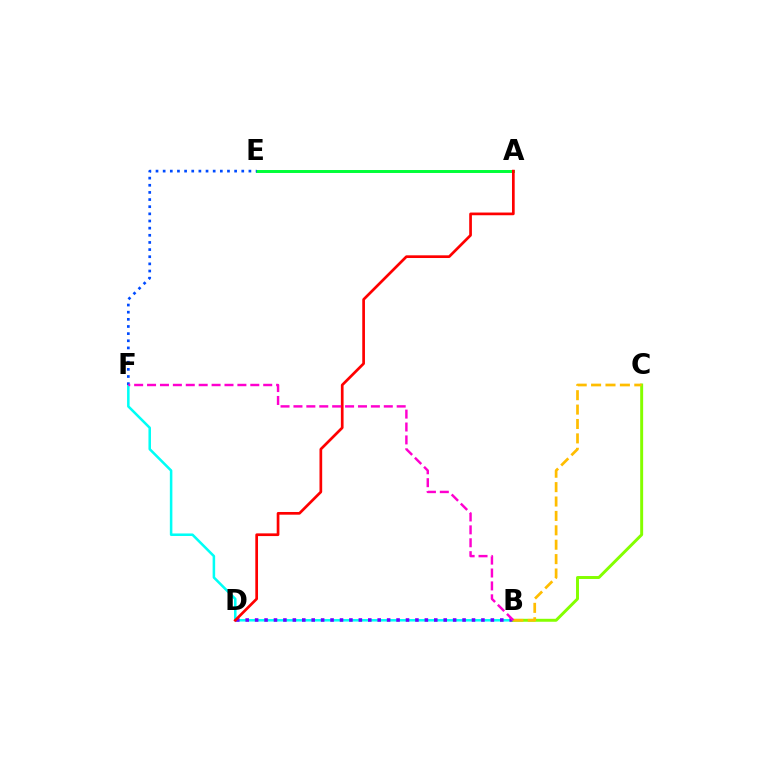{('B', 'F'): [{'color': '#00fff6', 'line_style': 'solid', 'thickness': 1.83}, {'color': '#ff00cf', 'line_style': 'dashed', 'thickness': 1.75}], ('A', 'E'): [{'color': '#00ff39', 'line_style': 'solid', 'thickness': 2.13}], ('B', 'D'): [{'color': '#7200ff', 'line_style': 'dotted', 'thickness': 2.56}], ('B', 'C'): [{'color': '#84ff00', 'line_style': 'solid', 'thickness': 2.13}, {'color': '#ffbd00', 'line_style': 'dashed', 'thickness': 1.96}], ('E', 'F'): [{'color': '#004bff', 'line_style': 'dotted', 'thickness': 1.94}], ('A', 'D'): [{'color': '#ff0000', 'line_style': 'solid', 'thickness': 1.94}]}